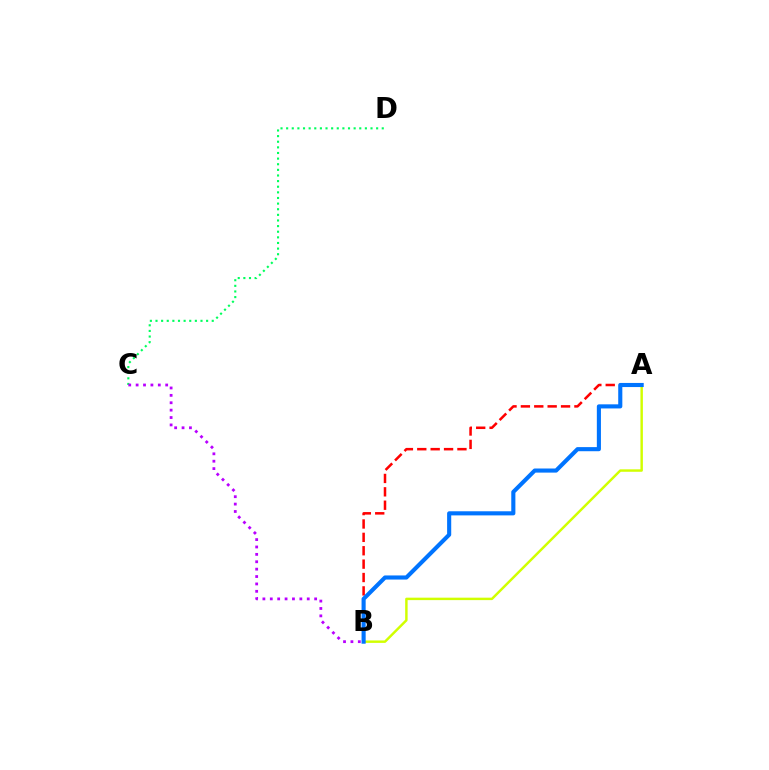{('A', 'B'): [{'color': '#d1ff00', 'line_style': 'solid', 'thickness': 1.76}, {'color': '#ff0000', 'line_style': 'dashed', 'thickness': 1.82}, {'color': '#0074ff', 'line_style': 'solid', 'thickness': 2.96}], ('C', 'D'): [{'color': '#00ff5c', 'line_style': 'dotted', 'thickness': 1.53}], ('B', 'C'): [{'color': '#b900ff', 'line_style': 'dotted', 'thickness': 2.01}]}